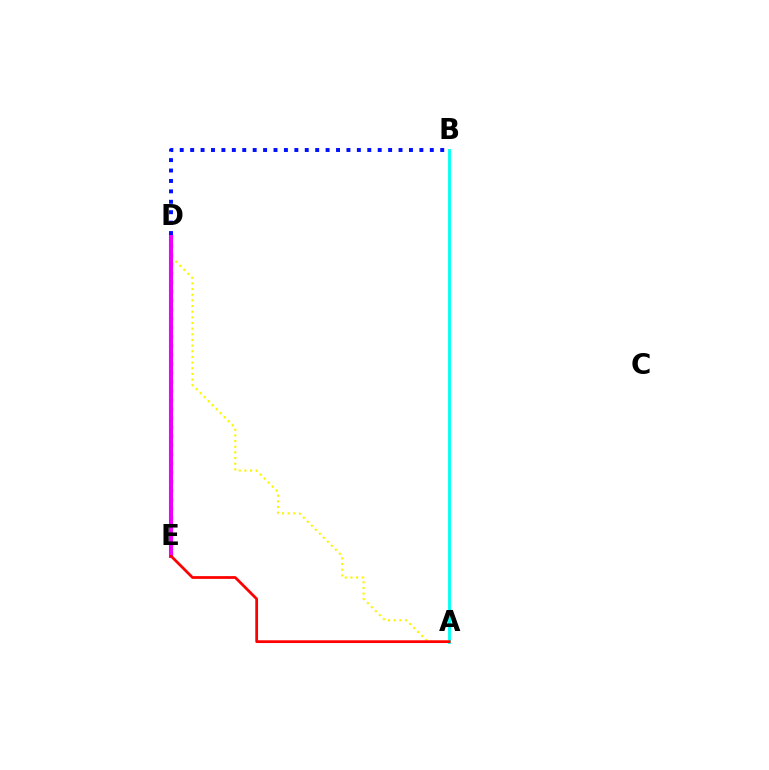{('D', 'E'): [{'color': '#08ff00', 'line_style': 'dotted', 'thickness': 2.46}, {'color': '#ee00ff', 'line_style': 'solid', 'thickness': 2.94}], ('A', 'B'): [{'color': '#00fff6', 'line_style': 'solid', 'thickness': 2.05}], ('A', 'D'): [{'color': '#fcf500', 'line_style': 'dotted', 'thickness': 1.54}], ('B', 'D'): [{'color': '#0010ff', 'line_style': 'dotted', 'thickness': 2.83}], ('A', 'E'): [{'color': '#ff0000', 'line_style': 'solid', 'thickness': 1.98}]}